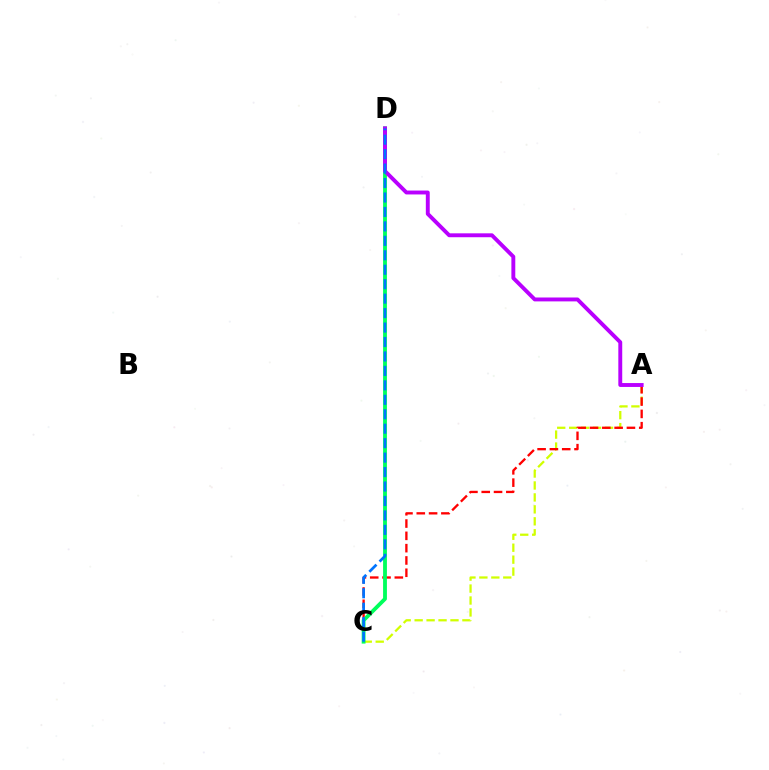{('A', 'C'): [{'color': '#d1ff00', 'line_style': 'dashed', 'thickness': 1.62}, {'color': '#ff0000', 'line_style': 'dashed', 'thickness': 1.67}], ('C', 'D'): [{'color': '#00ff5c', 'line_style': 'solid', 'thickness': 2.76}, {'color': '#0074ff', 'line_style': 'dashed', 'thickness': 1.96}], ('A', 'D'): [{'color': '#b900ff', 'line_style': 'solid', 'thickness': 2.81}]}